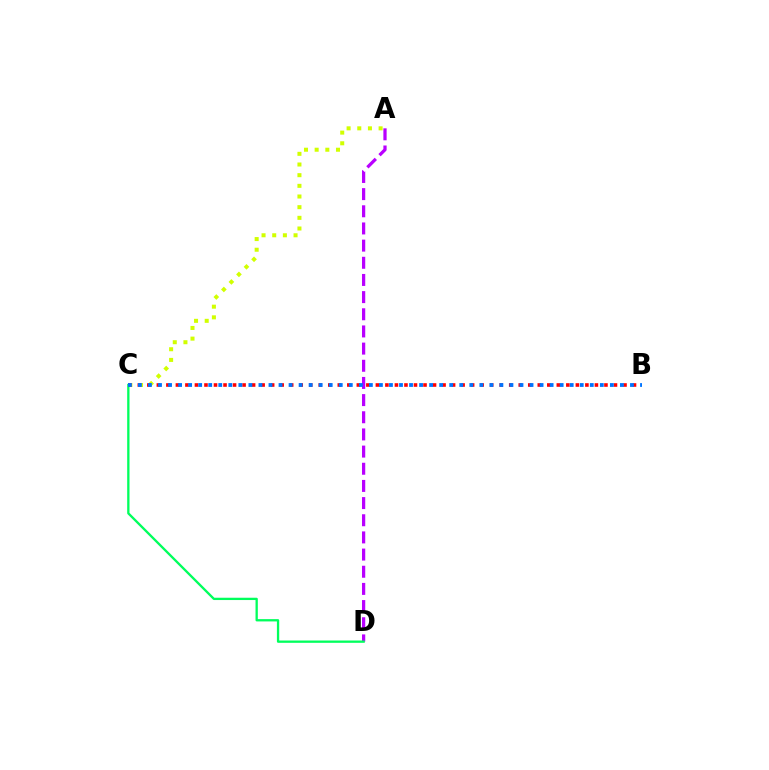{('A', 'D'): [{'color': '#b900ff', 'line_style': 'dashed', 'thickness': 2.33}], ('C', 'D'): [{'color': '#00ff5c', 'line_style': 'solid', 'thickness': 1.66}], ('A', 'C'): [{'color': '#d1ff00', 'line_style': 'dotted', 'thickness': 2.9}], ('B', 'C'): [{'color': '#ff0000', 'line_style': 'dotted', 'thickness': 2.59}, {'color': '#0074ff', 'line_style': 'dotted', 'thickness': 2.73}]}